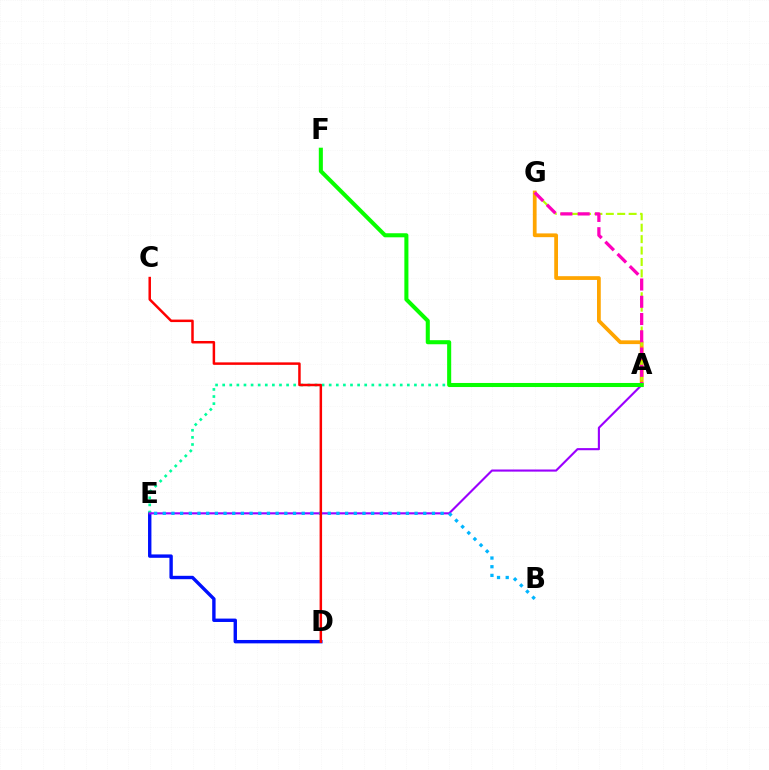{('D', 'E'): [{'color': '#0010ff', 'line_style': 'solid', 'thickness': 2.44}], ('A', 'E'): [{'color': '#00ff9d', 'line_style': 'dotted', 'thickness': 1.93}, {'color': '#9b00ff', 'line_style': 'solid', 'thickness': 1.53}], ('B', 'E'): [{'color': '#00b5ff', 'line_style': 'dotted', 'thickness': 2.36}], ('A', 'G'): [{'color': '#ffa500', 'line_style': 'solid', 'thickness': 2.71}, {'color': '#b3ff00', 'line_style': 'dashed', 'thickness': 1.55}, {'color': '#ff00bd', 'line_style': 'dashed', 'thickness': 2.34}], ('C', 'D'): [{'color': '#ff0000', 'line_style': 'solid', 'thickness': 1.79}], ('A', 'F'): [{'color': '#08ff00', 'line_style': 'solid', 'thickness': 2.92}]}